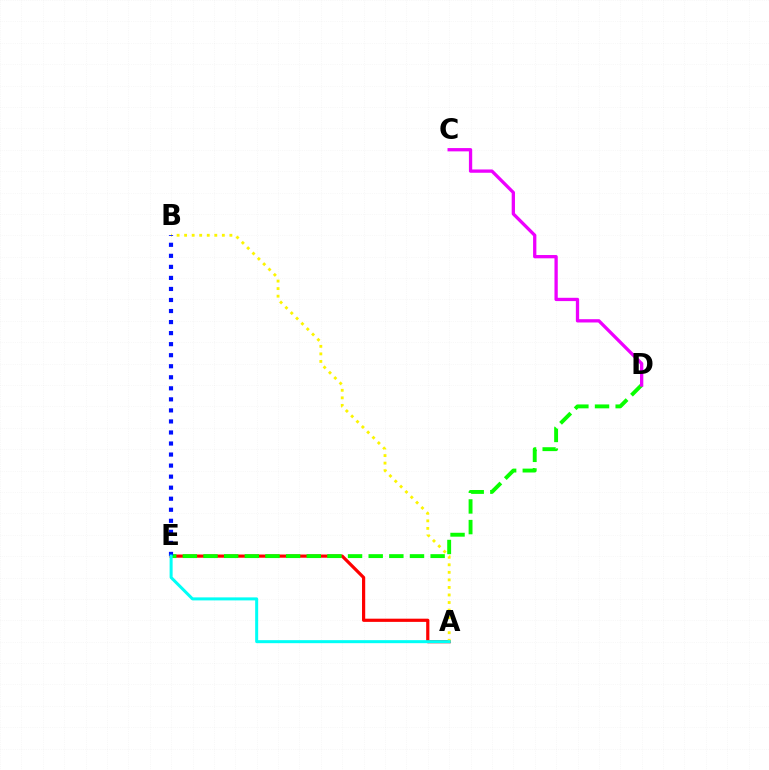{('A', 'E'): [{'color': '#ff0000', 'line_style': 'solid', 'thickness': 2.3}, {'color': '#00fff6', 'line_style': 'solid', 'thickness': 2.17}], ('A', 'B'): [{'color': '#fcf500', 'line_style': 'dotted', 'thickness': 2.05}], ('D', 'E'): [{'color': '#08ff00', 'line_style': 'dashed', 'thickness': 2.8}], ('B', 'E'): [{'color': '#0010ff', 'line_style': 'dotted', 'thickness': 3.0}], ('C', 'D'): [{'color': '#ee00ff', 'line_style': 'solid', 'thickness': 2.37}]}